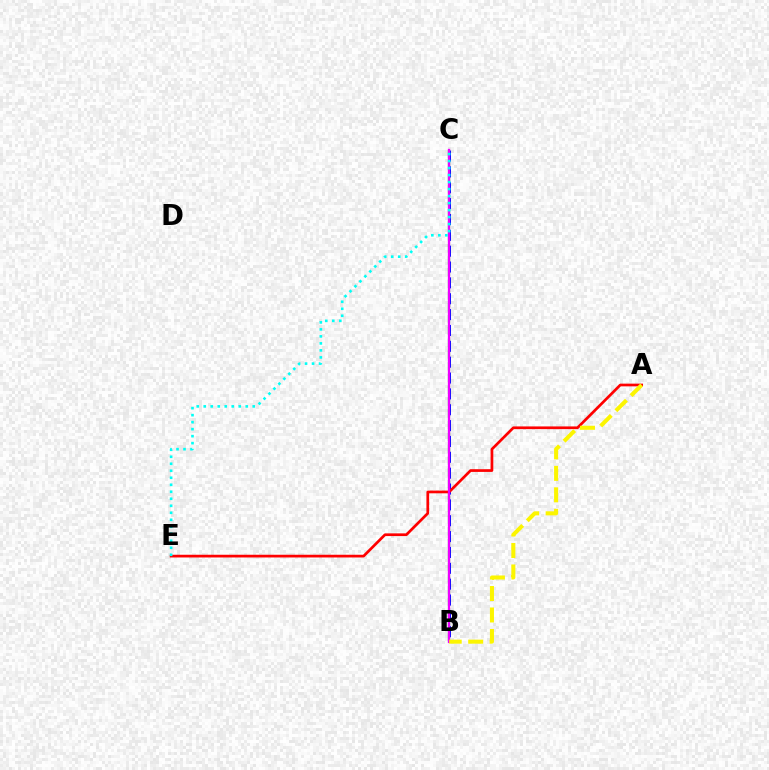{('B', 'C'): [{'color': '#08ff00', 'line_style': 'dashed', 'thickness': 1.6}, {'color': '#0010ff', 'line_style': 'dashed', 'thickness': 2.15}, {'color': '#ee00ff', 'line_style': 'solid', 'thickness': 1.65}], ('A', 'E'): [{'color': '#ff0000', 'line_style': 'solid', 'thickness': 1.95}], ('A', 'B'): [{'color': '#fcf500', 'line_style': 'dashed', 'thickness': 2.92}], ('C', 'E'): [{'color': '#00fff6', 'line_style': 'dotted', 'thickness': 1.9}]}